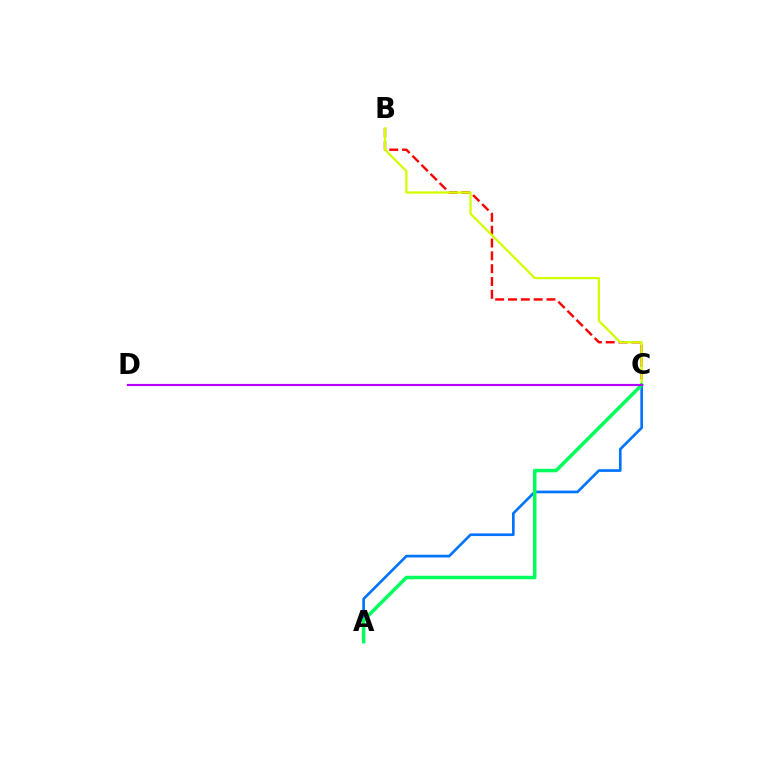{('B', 'C'): [{'color': '#ff0000', 'line_style': 'dashed', 'thickness': 1.74}, {'color': '#d1ff00', 'line_style': 'solid', 'thickness': 1.62}], ('A', 'C'): [{'color': '#0074ff', 'line_style': 'solid', 'thickness': 1.92}, {'color': '#00ff5c', 'line_style': 'solid', 'thickness': 2.52}], ('C', 'D'): [{'color': '#b900ff', 'line_style': 'solid', 'thickness': 1.58}]}